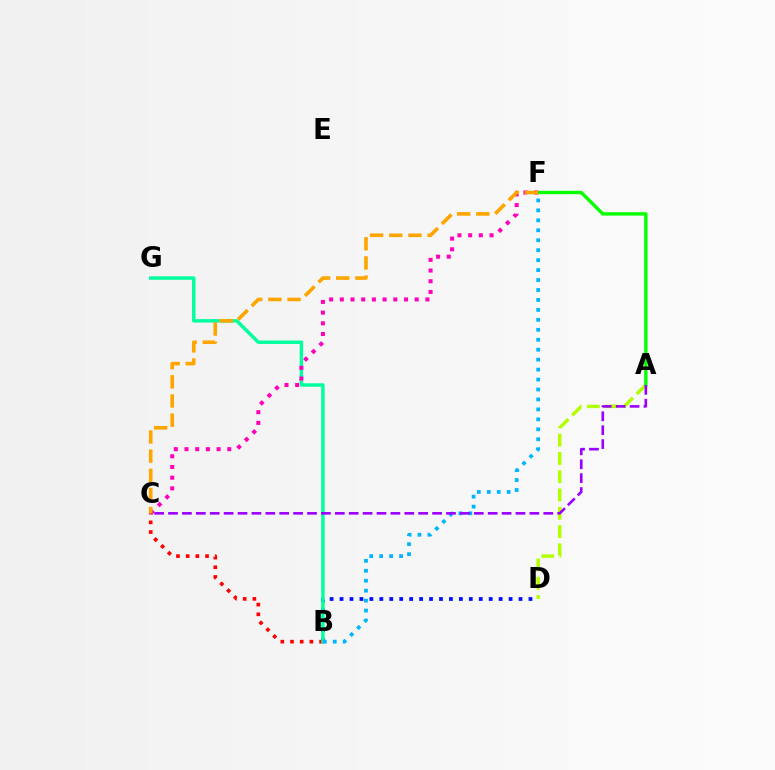{('A', 'D'): [{'color': '#b3ff00', 'line_style': 'dashed', 'thickness': 2.48}], ('A', 'F'): [{'color': '#08ff00', 'line_style': 'solid', 'thickness': 2.44}], ('B', 'D'): [{'color': '#0010ff', 'line_style': 'dotted', 'thickness': 2.7}], ('B', 'C'): [{'color': '#ff0000', 'line_style': 'dotted', 'thickness': 2.63}], ('B', 'G'): [{'color': '#00ff9d', 'line_style': 'solid', 'thickness': 2.48}], ('C', 'F'): [{'color': '#ff00bd', 'line_style': 'dotted', 'thickness': 2.91}, {'color': '#ffa500', 'line_style': 'dashed', 'thickness': 2.6}], ('B', 'F'): [{'color': '#00b5ff', 'line_style': 'dotted', 'thickness': 2.7}], ('A', 'C'): [{'color': '#9b00ff', 'line_style': 'dashed', 'thickness': 1.89}]}